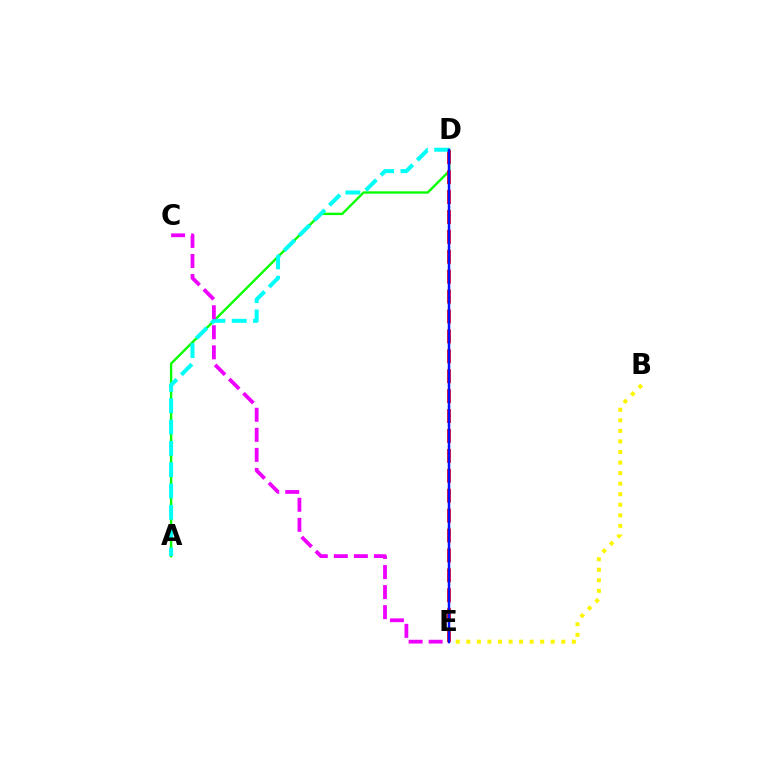{('A', 'D'): [{'color': '#08ff00', 'line_style': 'solid', 'thickness': 1.71}, {'color': '#00fff6', 'line_style': 'dashed', 'thickness': 2.9}], ('D', 'E'): [{'color': '#ff0000', 'line_style': 'dashed', 'thickness': 2.7}, {'color': '#0010ff', 'line_style': 'solid', 'thickness': 1.79}], ('B', 'E'): [{'color': '#fcf500', 'line_style': 'dotted', 'thickness': 2.87}], ('C', 'E'): [{'color': '#ee00ff', 'line_style': 'dashed', 'thickness': 2.72}]}